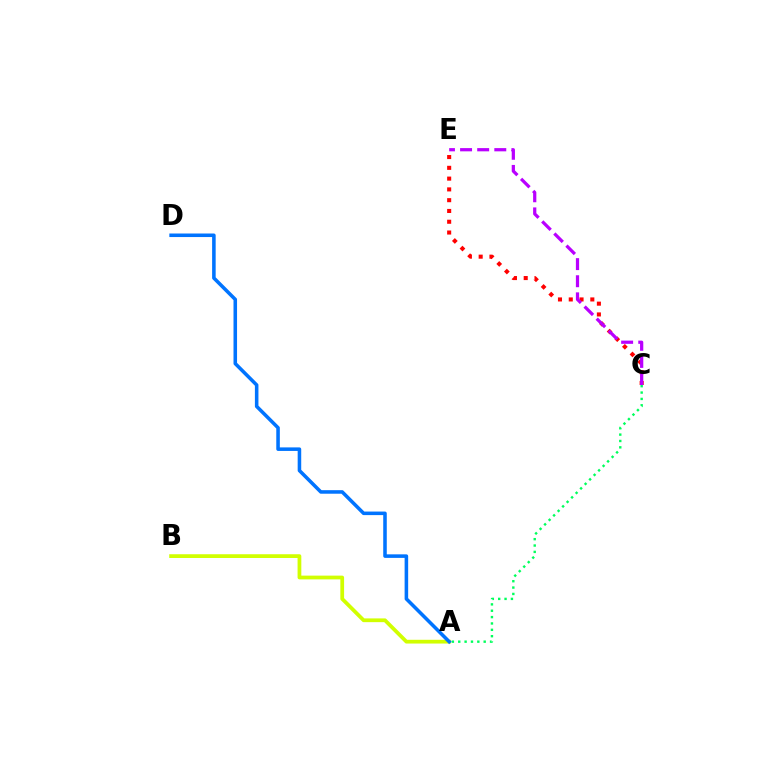{('C', 'E'): [{'color': '#ff0000', 'line_style': 'dotted', 'thickness': 2.93}, {'color': '#b900ff', 'line_style': 'dashed', 'thickness': 2.32}], ('A', 'B'): [{'color': '#d1ff00', 'line_style': 'solid', 'thickness': 2.7}], ('A', 'C'): [{'color': '#00ff5c', 'line_style': 'dotted', 'thickness': 1.73}], ('A', 'D'): [{'color': '#0074ff', 'line_style': 'solid', 'thickness': 2.55}]}